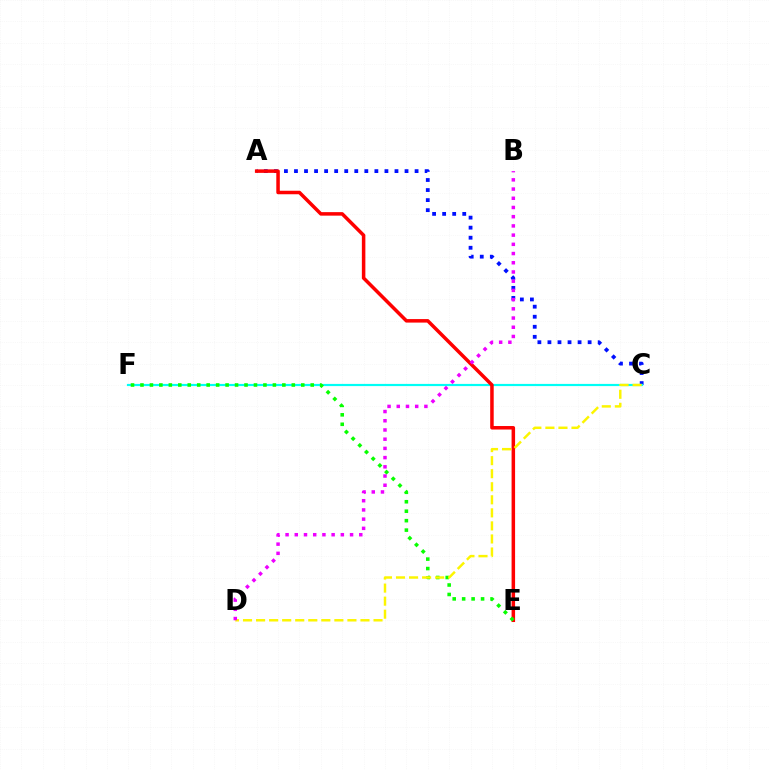{('A', 'C'): [{'color': '#0010ff', 'line_style': 'dotted', 'thickness': 2.73}], ('C', 'F'): [{'color': '#00fff6', 'line_style': 'solid', 'thickness': 1.57}], ('A', 'E'): [{'color': '#ff0000', 'line_style': 'solid', 'thickness': 2.53}], ('E', 'F'): [{'color': '#08ff00', 'line_style': 'dotted', 'thickness': 2.57}], ('C', 'D'): [{'color': '#fcf500', 'line_style': 'dashed', 'thickness': 1.77}], ('B', 'D'): [{'color': '#ee00ff', 'line_style': 'dotted', 'thickness': 2.5}]}